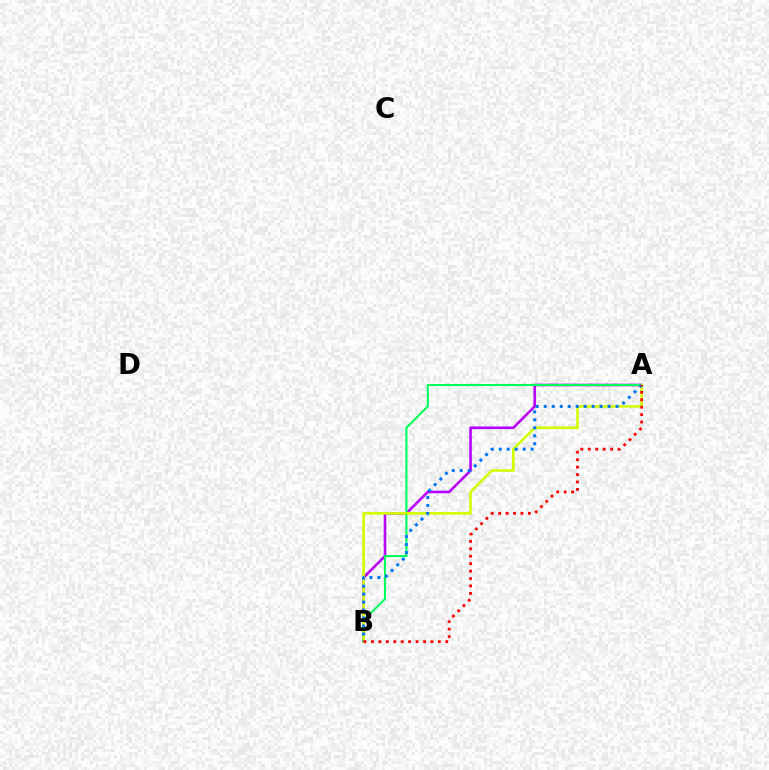{('A', 'B'): [{'color': '#b900ff', 'line_style': 'solid', 'thickness': 1.88}, {'color': '#00ff5c', 'line_style': 'solid', 'thickness': 1.52}, {'color': '#d1ff00', 'line_style': 'solid', 'thickness': 1.87}, {'color': '#0074ff', 'line_style': 'dotted', 'thickness': 2.17}, {'color': '#ff0000', 'line_style': 'dotted', 'thickness': 2.02}]}